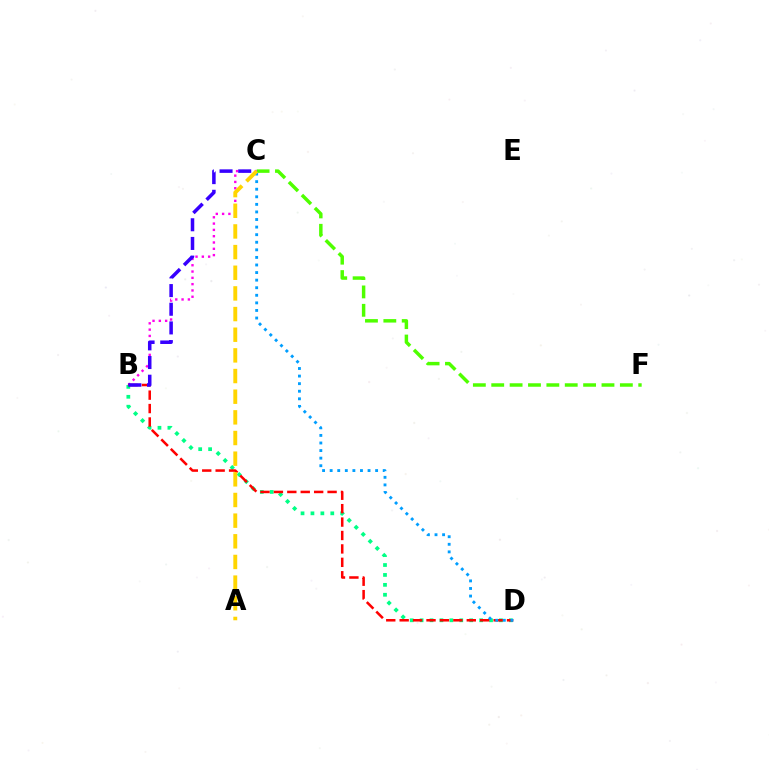{('C', 'F'): [{'color': '#4fff00', 'line_style': 'dashed', 'thickness': 2.5}], ('B', 'D'): [{'color': '#00ff86', 'line_style': 'dotted', 'thickness': 2.69}, {'color': '#ff0000', 'line_style': 'dashed', 'thickness': 1.82}], ('B', 'C'): [{'color': '#ff00ed', 'line_style': 'dotted', 'thickness': 1.71}, {'color': '#3700ff', 'line_style': 'dashed', 'thickness': 2.54}], ('C', 'D'): [{'color': '#009eff', 'line_style': 'dotted', 'thickness': 2.06}], ('A', 'C'): [{'color': '#ffd500', 'line_style': 'dashed', 'thickness': 2.81}]}